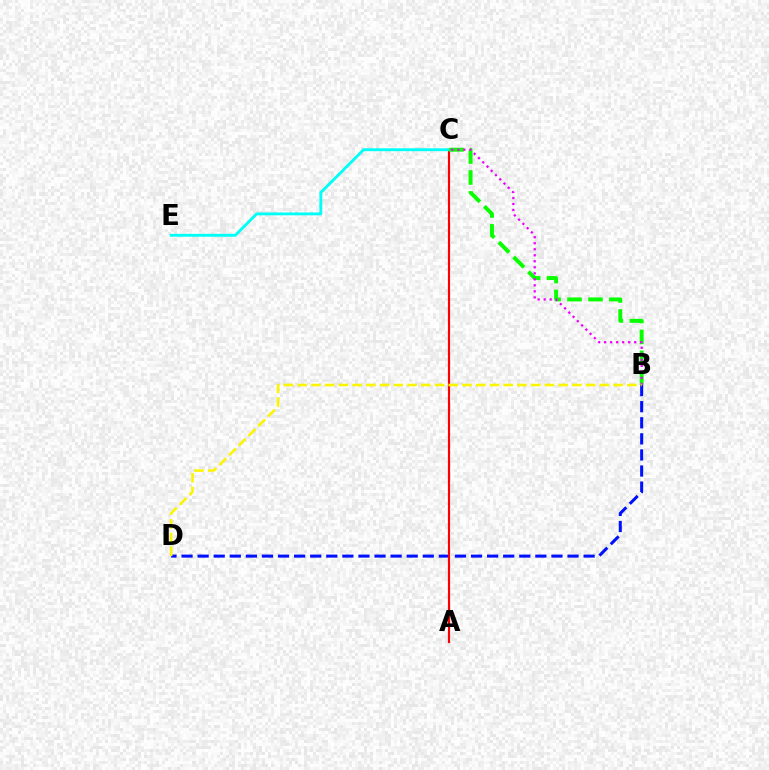{('B', 'D'): [{'color': '#0010ff', 'line_style': 'dashed', 'thickness': 2.18}, {'color': '#fcf500', 'line_style': 'dashed', 'thickness': 1.87}], ('A', 'C'): [{'color': '#ff0000', 'line_style': 'solid', 'thickness': 1.57}], ('C', 'E'): [{'color': '#00fff6', 'line_style': 'solid', 'thickness': 2.07}], ('B', 'C'): [{'color': '#08ff00', 'line_style': 'dashed', 'thickness': 2.84}, {'color': '#ee00ff', 'line_style': 'dotted', 'thickness': 1.63}]}